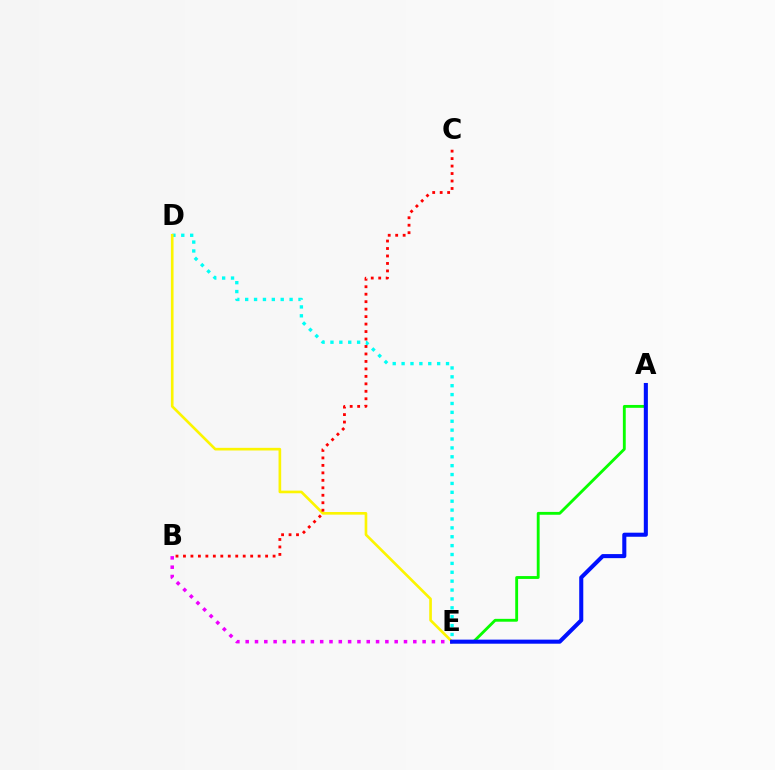{('A', 'E'): [{'color': '#08ff00', 'line_style': 'solid', 'thickness': 2.06}, {'color': '#0010ff', 'line_style': 'solid', 'thickness': 2.93}], ('D', 'E'): [{'color': '#00fff6', 'line_style': 'dotted', 'thickness': 2.41}, {'color': '#fcf500', 'line_style': 'solid', 'thickness': 1.91}], ('B', 'E'): [{'color': '#ee00ff', 'line_style': 'dotted', 'thickness': 2.53}], ('B', 'C'): [{'color': '#ff0000', 'line_style': 'dotted', 'thickness': 2.03}]}